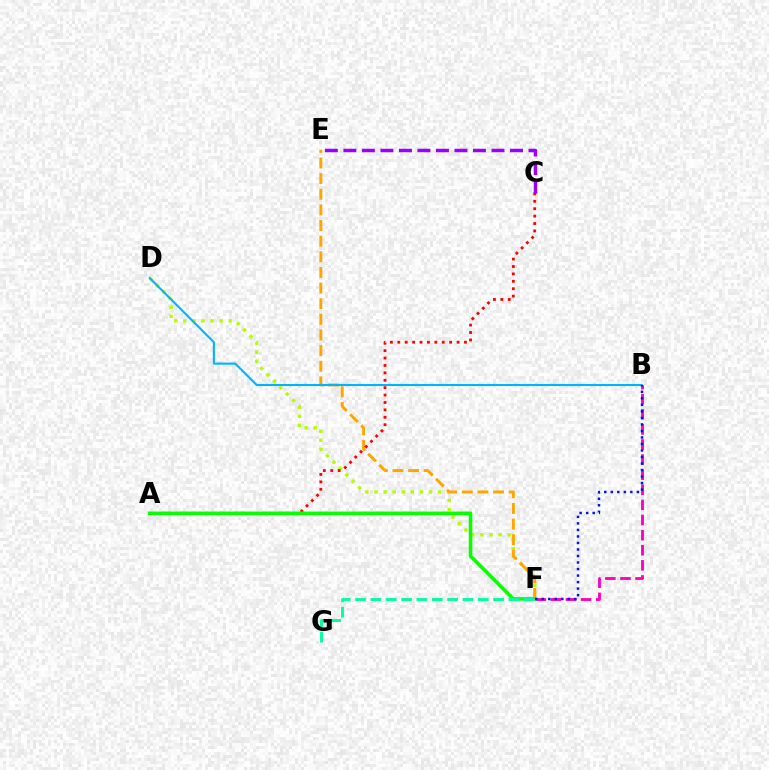{('B', 'F'): [{'color': '#ff00bd', 'line_style': 'dashed', 'thickness': 2.05}, {'color': '#0010ff', 'line_style': 'dotted', 'thickness': 1.77}], ('D', 'F'): [{'color': '#b3ff00', 'line_style': 'dotted', 'thickness': 2.47}], ('E', 'F'): [{'color': '#ffa500', 'line_style': 'dashed', 'thickness': 2.12}], ('B', 'D'): [{'color': '#00b5ff', 'line_style': 'solid', 'thickness': 1.51}], ('A', 'C'): [{'color': '#ff0000', 'line_style': 'dotted', 'thickness': 2.01}], ('A', 'F'): [{'color': '#08ff00', 'line_style': 'solid', 'thickness': 2.56}], ('C', 'E'): [{'color': '#9b00ff', 'line_style': 'dashed', 'thickness': 2.52}], ('F', 'G'): [{'color': '#00ff9d', 'line_style': 'dashed', 'thickness': 2.08}]}